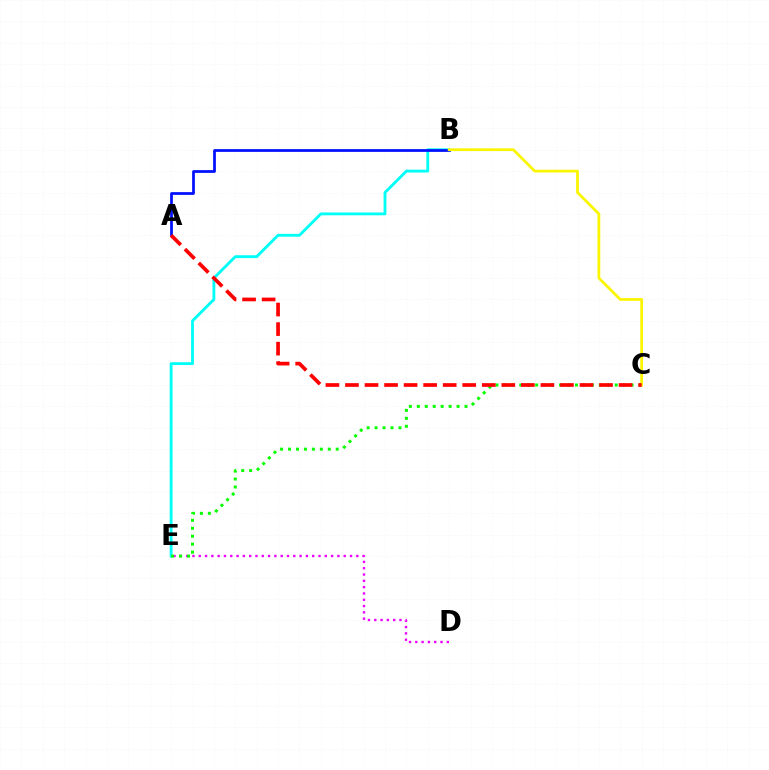{('D', 'E'): [{'color': '#ee00ff', 'line_style': 'dotted', 'thickness': 1.71}], ('B', 'E'): [{'color': '#00fff6', 'line_style': 'solid', 'thickness': 2.05}], ('A', 'B'): [{'color': '#0010ff', 'line_style': 'solid', 'thickness': 1.98}], ('C', 'E'): [{'color': '#08ff00', 'line_style': 'dotted', 'thickness': 2.16}], ('B', 'C'): [{'color': '#fcf500', 'line_style': 'solid', 'thickness': 1.99}], ('A', 'C'): [{'color': '#ff0000', 'line_style': 'dashed', 'thickness': 2.66}]}